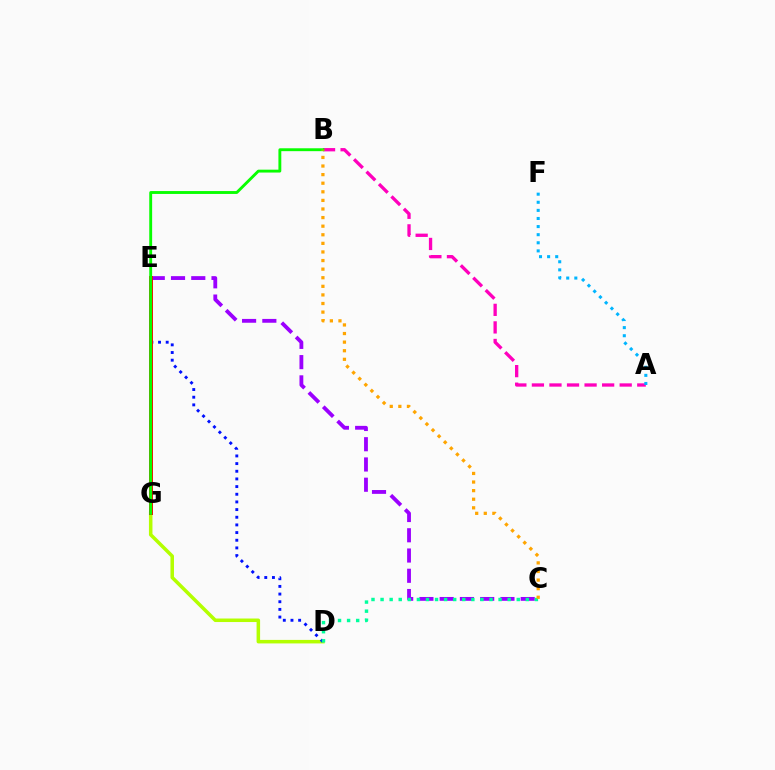{('C', 'E'): [{'color': '#9b00ff', 'line_style': 'dashed', 'thickness': 2.75}], ('D', 'G'): [{'color': '#b3ff00', 'line_style': 'solid', 'thickness': 2.54}], ('A', 'B'): [{'color': '#ff00bd', 'line_style': 'dashed', 'thickness': 2.39}], ('D', 'E'): [{'color': '#0010ff', 'line_style': 'dotted', 'thickness': 2.08}], ('C', 'D'): [{'color': '#00ff9d', 'line_style': 'dotted', 'thickness': 2.47}], ('E', 'G'): [{'color': '#ff0000', 'line_style': 'solid', 'thickness': 2.85}], ('B', 'G'): [{'color': '#08ff00', 'line_style': 'solid', 'thickness': 2.07}], ('A', 'F'): [{'color': '#00b5ff', 'line_style': 'dotted', 'thickness': 2.2}], ('B', 'C'): [{'color': '#ffa500', 'line_style': 'dotted', 'thickness': 2.33}]}